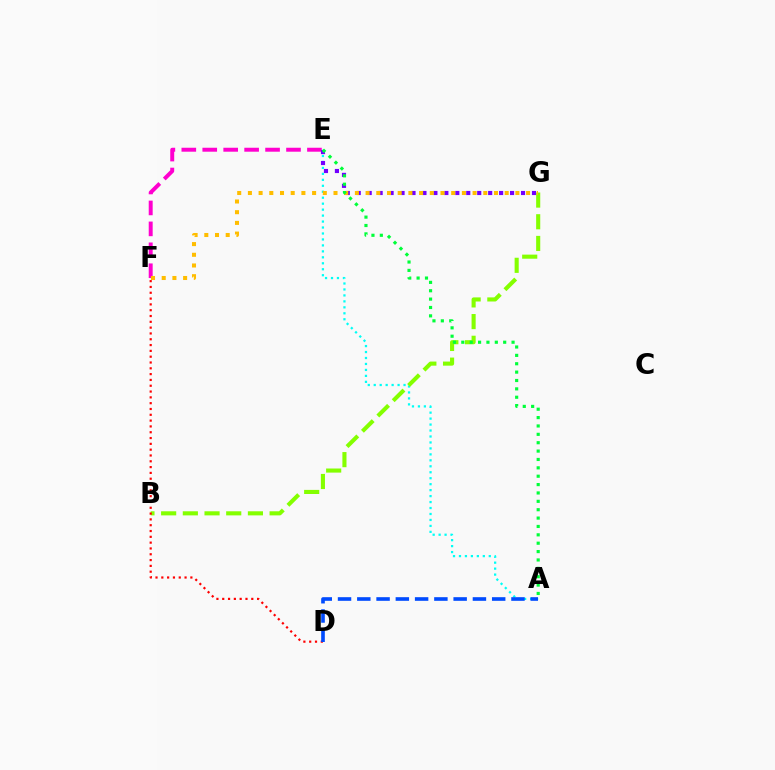{('E', 'F'): [{'color': '#ff00cf', 'line_style': 'dashed', 'thickness': 2.84}], ('A', 'E'): [{'color': '#00fff6', 'line_style': 'dotted', 'thickness': 1.62}, {'color': '#00ff39', 'line_style': 'dotted', 'thickness': 2.28}], ('E', 'G'): [{'color': '#7200ff', 'line_style': 'dotted', 'thickness': 2.98}], ('B', 'G'): [{'color': '#84ff00', 'line_style': 'dashed', 'thickness': 2.95}], ('D', 'F'): [{'color': '#ff0000', 'line_style': 'dotted', 'thickness': 1.58}], ('F', 'G'): [{'color': '#ffbd00', 'line_style': 'dotted', 'thickness': 2.91}], ('A', 'D'): [{'color': '#004bff', 'line_style': 'dashed', 'thickness': 2.62}]}